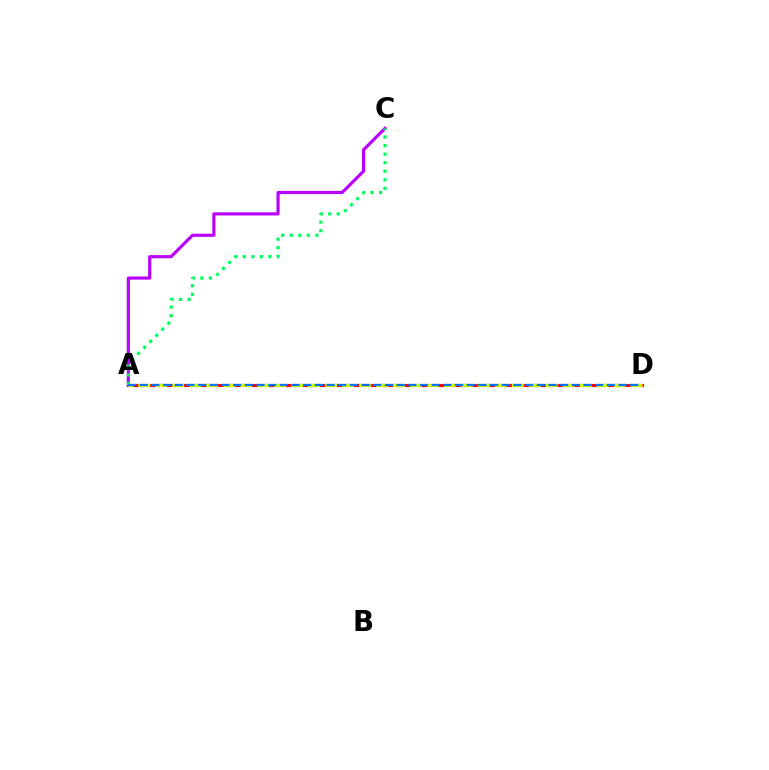{('A', 'D'): [{'color': '#ff0000', 'line_style': 'solid', 'thickness': 2.26}, {'color': '#d1ff00', 'line_style': 'dashed', 'thickness': 2.31}, {'color': '#0074ff', 'line_style': 'dashed', 'thickness': 1.59}], ('A', 'C'): [{'color': '#b900ff', 'line_style': 'solid', 'thickness': 2.27}, {'color': '#00ff5c', 'line_style': 'dotted', 'thickness': 2.32}]}